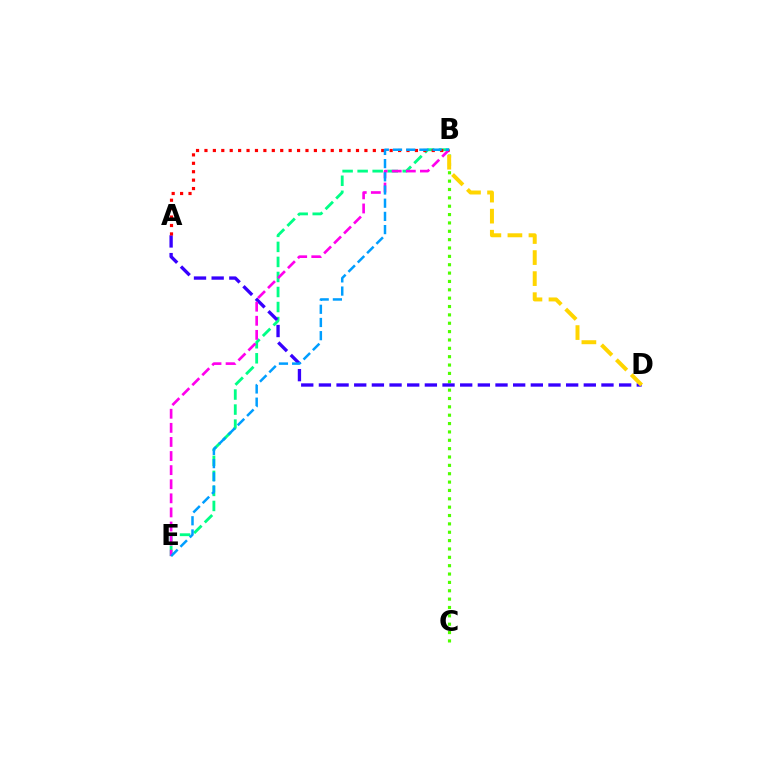{('B', 'E'): [{'color': '#00ff86', 'line_style': 'dashed', 'thickness': 2.04}, {'color': '#ff00ed', 'line_style': 'dashed', 'thickness': 1.91}, {'color': '#009eff', 'line_style': 'dashed', 'thickness': 1.79}], ('B', 'C'): [{'color': '#4fff00', 'line_style': 'dotted', 'thickness': 2.27}], ('A', 'D'): [{'color': '#3700ff', 'line_style': 'dashed', 'thickness': 2.4}], ('B', 'D'): [{'color': '#ffd500', 'line_style': 'dashed', 'thickness': 2.86}], ('A', 'B'): [{'color': '#ff0000', 'line_style': 'dotted', 'thickness': 2.29}]}